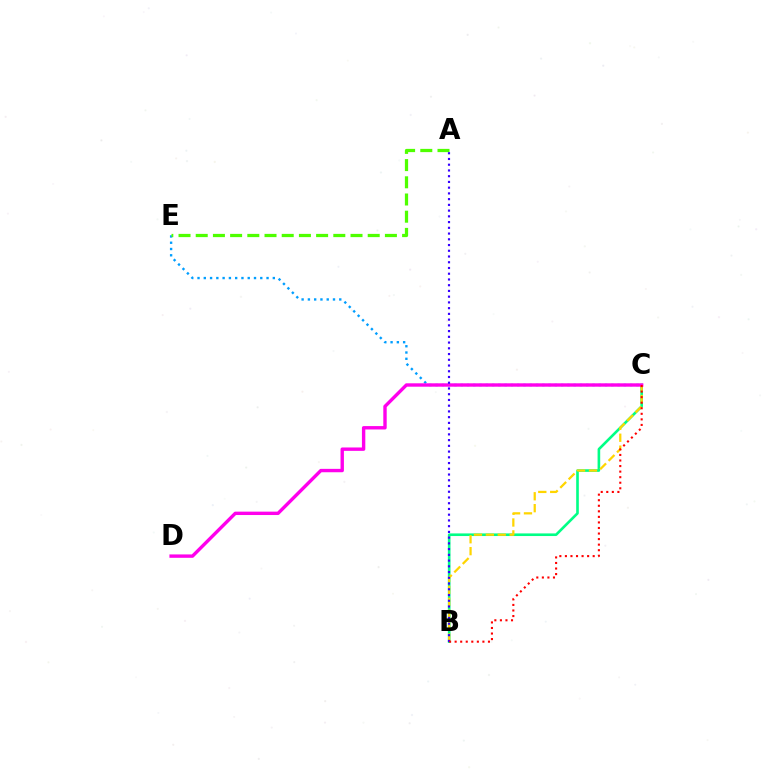{('B', 'C'): [{'color': '#00ff86', 'line_style': 'solid', 'thickness': 1.89}, {'color': '#ffd500', 'line_style': 'dashed', 'thickness': 1.62}, {'color': '#ff0000', 'line_style': 'dotted', 'thickness': 1.51}], ('C', 'E'): [{'color': '#009eff', 'line_style': 'dotted', 'thickness': 1.7}], ('A', 'E'): [{'color': '#4fff00', 'line_style': 'dashed', 'thickness': 2.34}], ('C', 'D'): [{'color': '#ff00ed', 'line_style': 'solid', 'thickness': 2.44}], ('A', 'B'): [{'color': '#3700ff', 'line_style': 'dotted', 'thickness': 1.56}]}